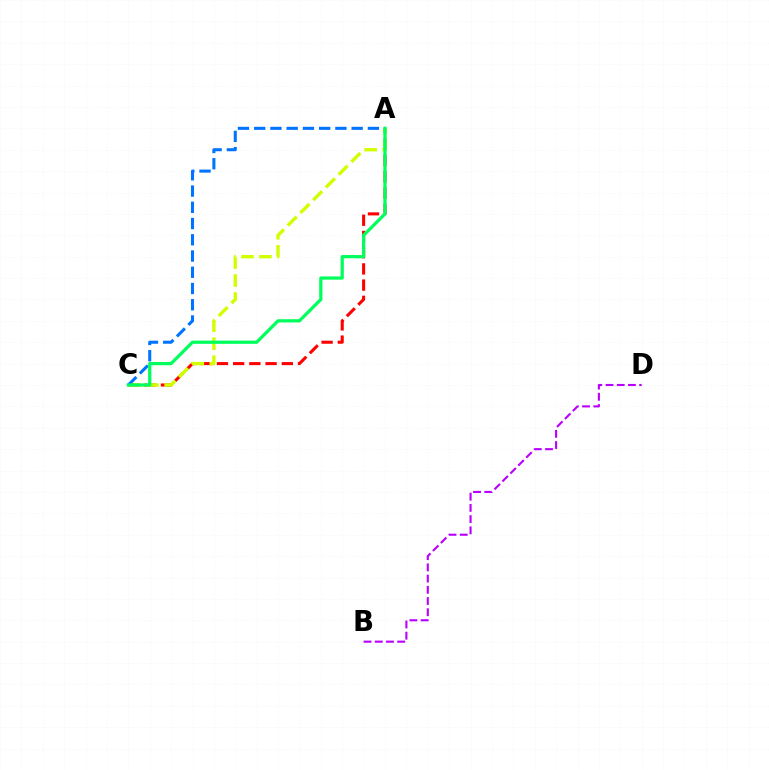{('B', 'D'): [{'color': '#b900ff', 'line_style': 'dashed', 'thickness': 1.52}], ('A', 'C'): [{'color': '#ff0000', 'line_style': 'dashed', 'thickness': 2.2}, {'color': '#d1ff00', 'line_style': 'dashed', 'thickness': 2.45}, {'color': '#0074ff', 'line_style': 'dashed', 'thickness': 2.21}, {'color': '#00ff5c', 'line_style': 'solid', 'thickness': 2.33}]}